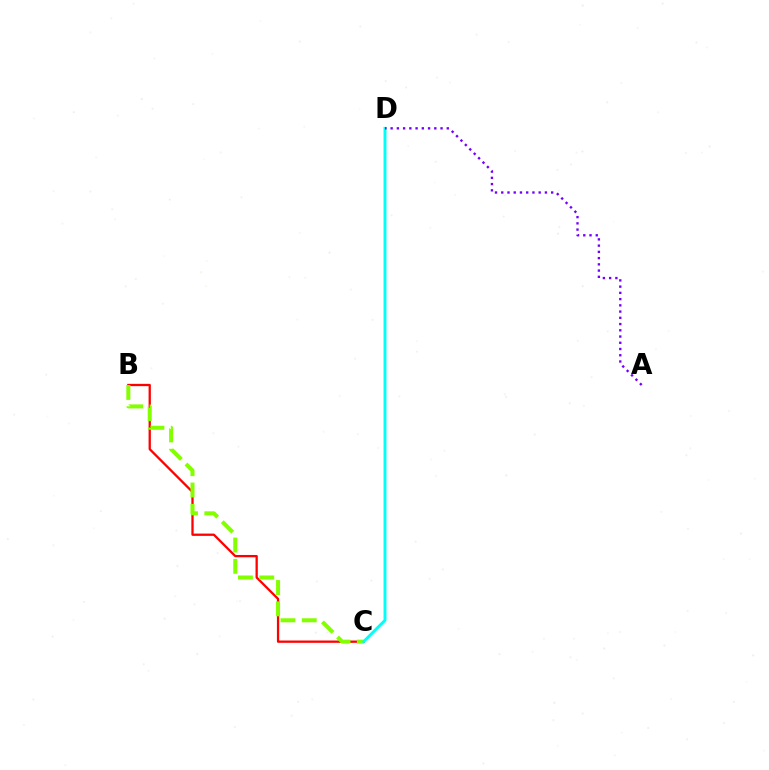{('B', 'C'): [{'color': '#ff0000', 'line_style': 'solid', 'thickness': 1.65}, {'color': '#84ff00', 'line_style': 'dashed', 'thickness': 2.9}], ('C', 'D'): [{'color': '#00fff6', 'line_style': 'solid', 'thickness': 2.1}], ('A', 'D'): [{'color': '#7200ff', 'line_style': 'dotted', 'thickness': 1.69}]}